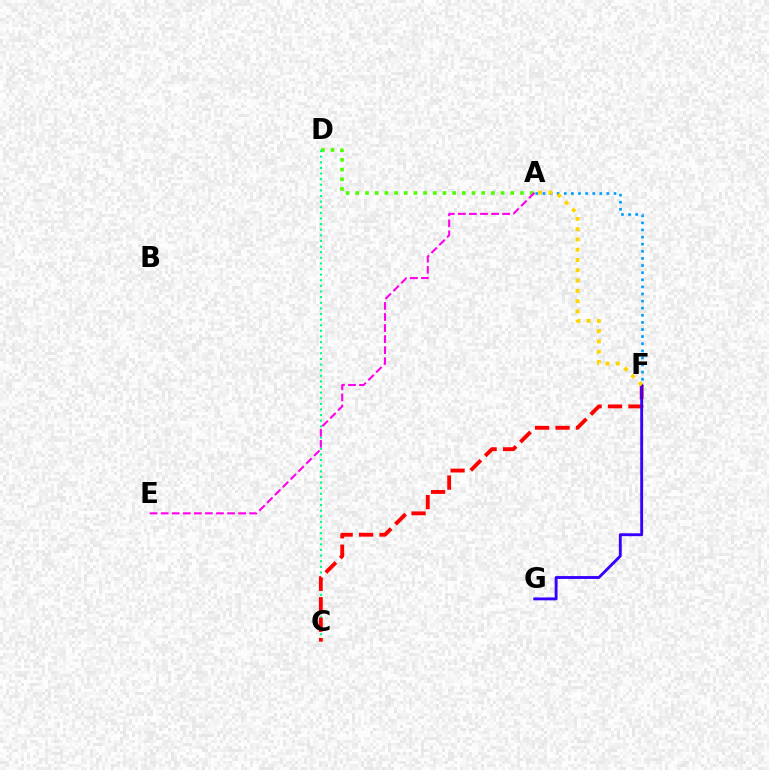{('A', 'D'): [{'color': '#4fff00', 'line_style': 'dotted', 'thickness': 2.63}], ('C', 'D'): [{'color': '#00ff86', 'line_style': 'dotted', 'thickness': 1.53}], ('A', 'F'): [{'color': '#009eff', 'line_style': 'dotted', 'thickness': 1.93}, {'color': '#ffd500', 'line_style': 'dotted', 'thickness': 2.79}], ('C', 'F'): [{'color': '#ff0000', 'line_style': 'dashed', 'thickness': 2.78}], ('F', 'G'): [{'color': '#3700ff', 'line_style': 'solid', 'thickness': 2.07}], ('A', 'E'): [{'color': '#ff00ed', 'line_style': 'dashed', 'thickness': 1.5}]}